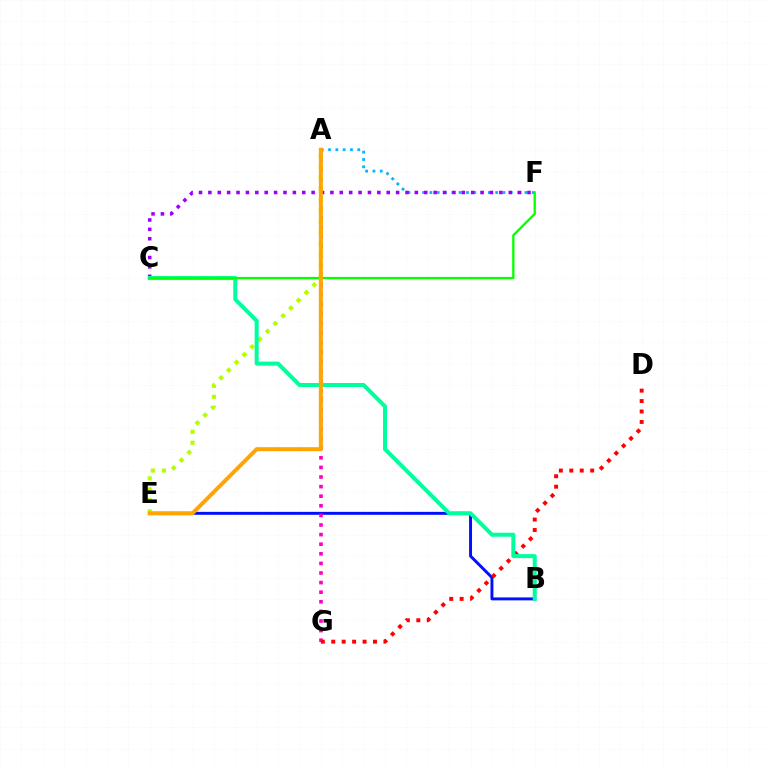{('B', 'E'): [{'color': '#0010ff', 'line_style': 'solid', 'thickness': 2.12}], ('A', 'F'): [{'color': '#00b5ff', 'line_style': 'dotted', 'thickness': 1.99}], ('C', 'F'): [{'color': '#9b00ff', 'line_style': 'dotted', 'thickness': 2.55}, {'color': '#08ff00', 'line_style': 'solid', 'thickness': 1.67}], ('A', 'G'): [{'color': '#ff00bd', 'line_style': 'dotted', 'thickness': 2.61}], ('A', 'E'): [{'color': '#b3ff00', 'line_style': 'dotted', 'thickness': 2.98}, {'color': '#ffa500', 'line_style': 'solid', 'thickness': 2.87}], ('D', 'G'): [{'color': '#ff0000', 'line_style': 'dotted', 'thickness': 2.84}], ('B', 'C'): [{'color': '#00ff9d', 'line_style': 'solid', 'thickness': 2.89}]}